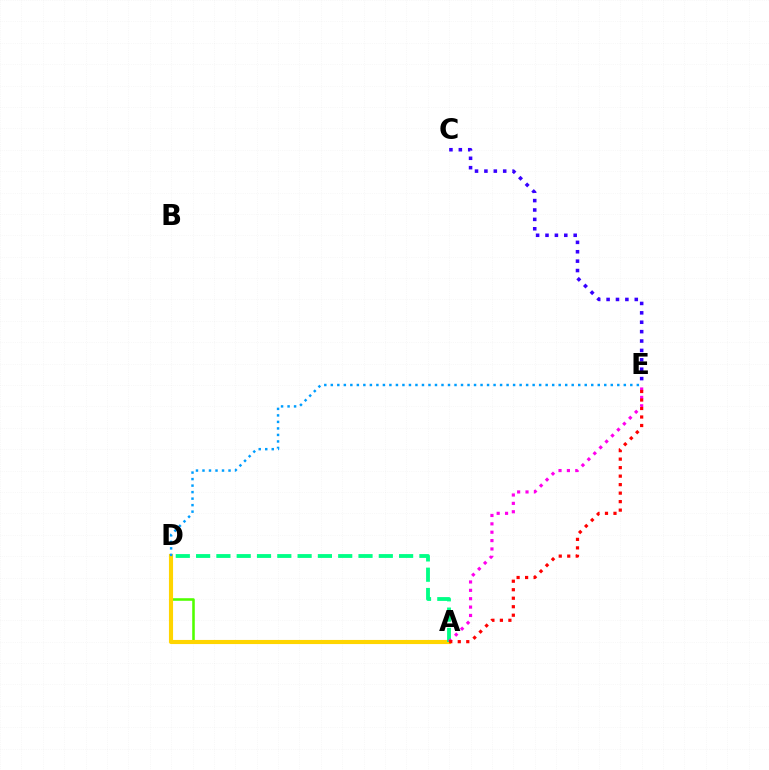{('A', 'D'): [{'color': '#4fff00', 'line_style': 'solid', 'thickness': 1.84}, {'color': '#ffd500', 'line_style': 'solid', 'thickness': 2.96}, {'color': '#00ff86', 'line_style': 'dashed', 'thickness': 2.76}], ('C', 'E'): [{'color': '#3700ff', 'line_style': 'dotted', 'thickness': 2.55}], ('D', 'E'): [{'color': '#009eff', 'line_style': 'dotted', 'thickness': 1.77}], ('A', 'E'): [{'color': '#ff00ed', 'line_style': 'dotted', 'thickness': 2.27}, {'color': '#ff0000', 'line_style': 'dotted', 'thickness': 2.31}]}